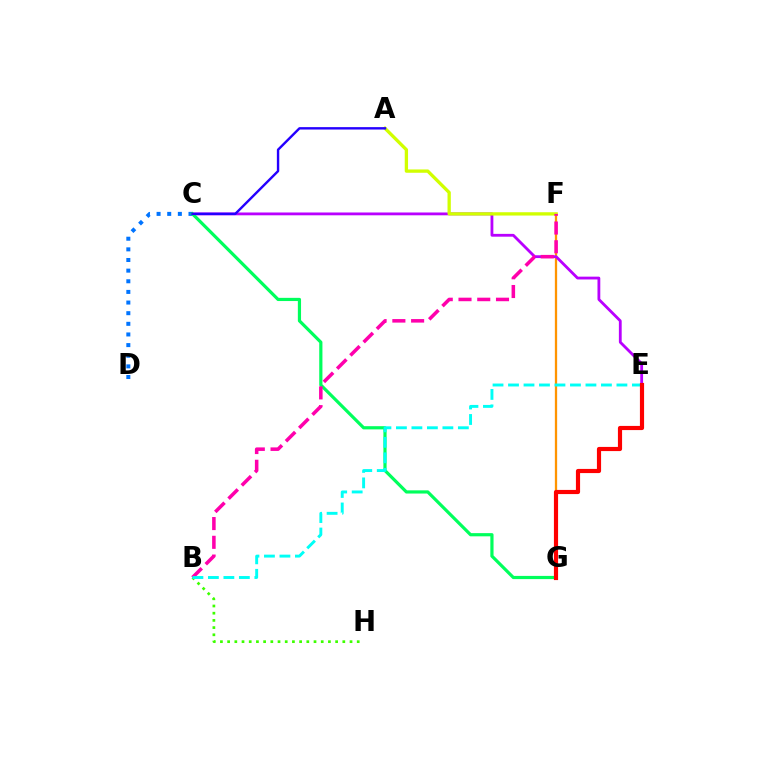{('B', 'H'): [{'color': '#3dff00', 'line_style': 'dotted', 'thickness': 1.96}], ('F', 'G'): [{'color': '#ff9400', 'line_style': 'solid', 'thickness': 1.65}], ('C', 'E'): [{'color': '#b900ff', 'line_style': 'solid', 'thickness': 2.02}], ('C', 'D'): [{'color': '#0074ff', 'line_style': 'dotted', 'thickness': 2.89}], ('C', 'G'): [{'color': '#00ff5c', 'line_style': 'solid', 'thickness': 2.3}], ('A', 'F'): [{'color': '#d1ff00', 'line_style': 'solid', 'thickness': 2.38}], ('A', 'C'): [{'color': '#2500ff', 'line_style': 'solid', 'thickness': 1.73}], ('B', 'F'): [{'color': '#ff00ac', 'line_style': 'dashed', 'thickness': 2.55}], ('B', 'E'): [{'color': '#00fff6', 'line_style': 'dashed', 'thickness': 2.1}], ('E', 'G'): [{'color': '#ff0000', 'line_style': 'solid', 'thickness': 3.0}]}